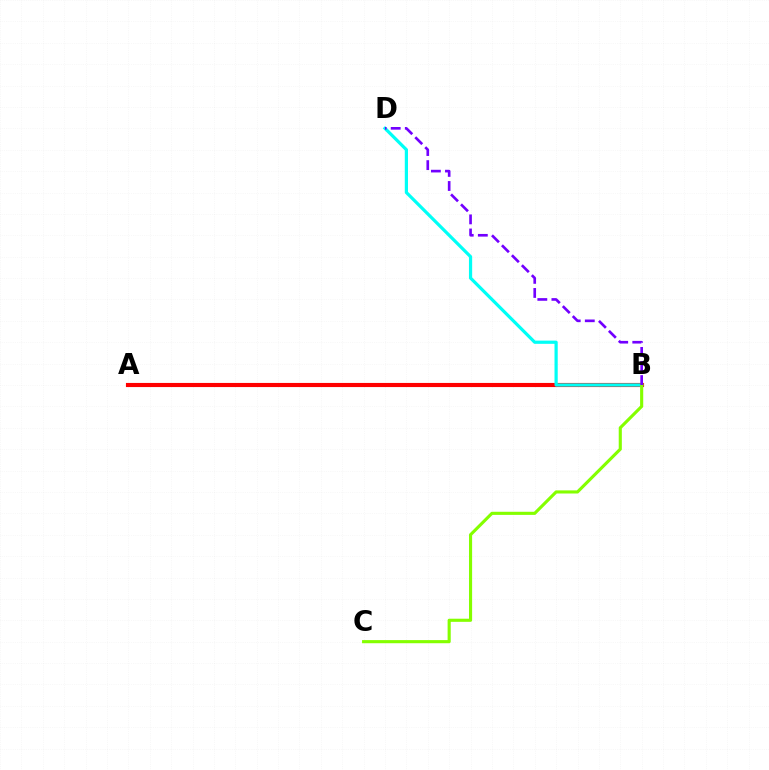{('A', 'B'): [{'color': '#ff0000', 'line_style': 'solid', 'thickness': 2.97}], ('B', 'D'): [{'color': '#00fff6', 'line_style': 'solid', 'thickness': 2.31}, {'color': '#7200ff', 'line_style': 'dashed', 'thickness': 1.91}], ('B', 'C'): [{'color': '#84ff00', 'line_style': 'solid', 'thickness': 2.25}]}